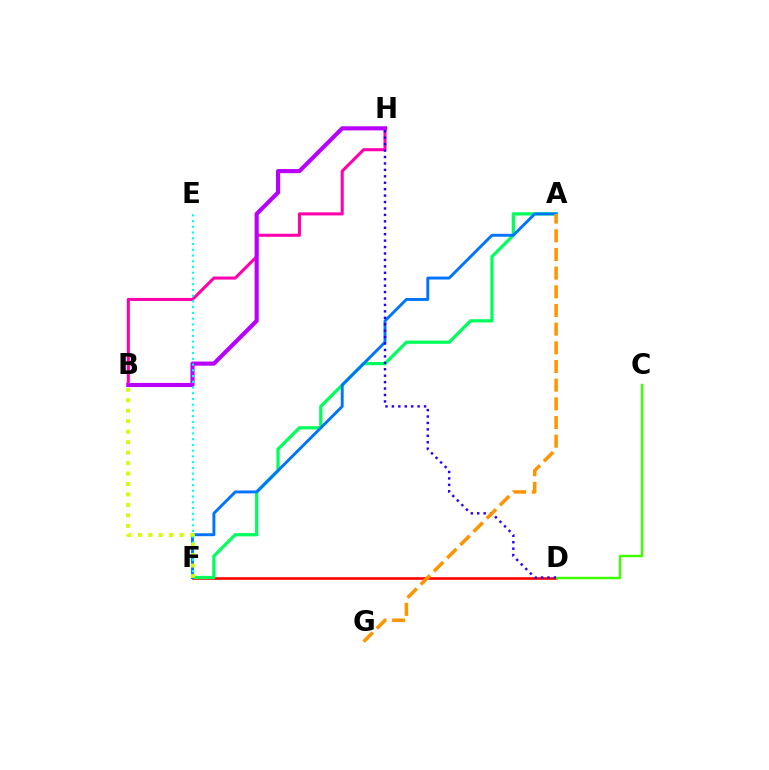{('D', 'F'): [{'color': '#ff0000', 'line_style': 'solid', 'thickness': 1.87}], ('B', 'H'): [{'color': '#ff00ac', 'line_style': 'solid', 'thickness': 2.2}, {'color': '#b900ff', 'line_style': 'solid', 'thickness': 2.97}], ('A', 'F'): [{'color': '#00ff5c', 'line_style': 'solid', 'thickness': 2.33}, {'color': '#0074ff', 'line_style': 'solid', 'thickness': 2.09}], ('E', 'F'): [{'color': '#00fff6', 'line_style': 'dotted', 'thickness': 1.56}], ('C', 'D'): [{'color': '#3dff00', 'line_style': 'solid', 'thickness': 1.75}], ('B', 'F'): [{'color': '#d1ff00', 'line_style': 'dotted', 'thickness': 2.84}], ('D', 'H'): [{'color': '#2500ff', 'line_style': 'dotted', 'thickness': 1.75}], ('A', 'G'): [{'color': '#ff9400', 'line_style': 'dashed', 'thickness': 2.54}]}